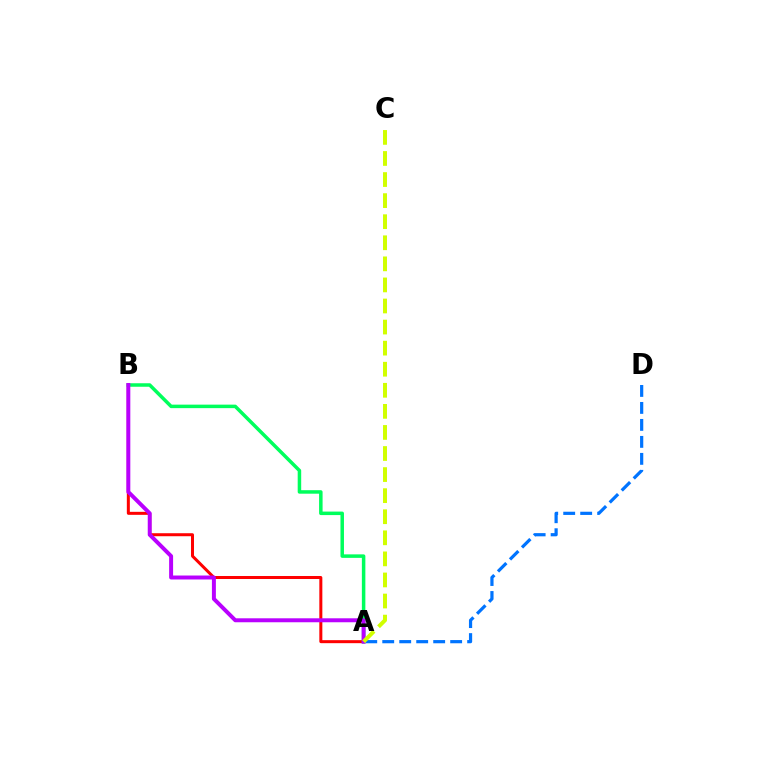{('A', 'B'): [{'color': '#ff0000', 'line_style': 'solid', 'thickness': 2.17}, {'color': '#00ff5c', 'line_style': 'solid', 'thickness': 2.52}, {'color': '#b900ff', 'line_style': 'solid', 'thickness': 2.85}], ('A', 'D'): [{'color': '#0074ff', 'line_style': 'dashed', 'thickness': 2.31}], ('A', 'C'): [{'color': '#d1ff00', 'line_style': 'dashed', 'thickness': 2.86}]}